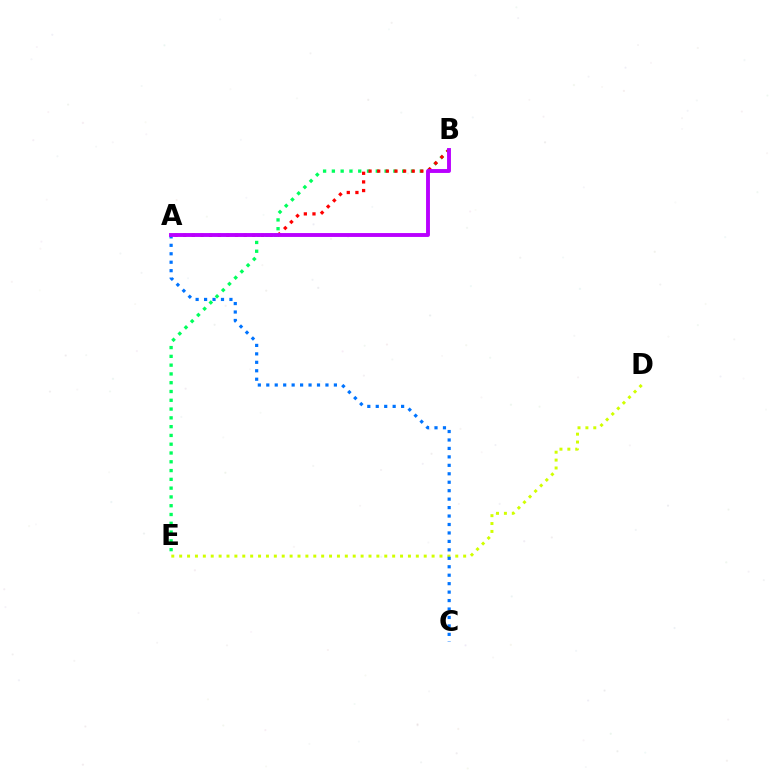{('B', 'E'): [{'color': '#00ff5c', 'line_style': 'dotted', 'thickness': 2.39}], ('A', 'B'): [{'color': '#ff0000', 'line_style': 'dotted', 'thickness': 2.35}, {'color': '#b900ff', 'line_style': 'solid', 'thickness': 2.79}], ('D', 'E'): [{'color': '#d1ff00', 'line_style': 'dotted', 'thickness': 2.14}], ('A', 'C'): [{'color': '#0074ff', 'line_style': 'dotted', 'thickness': 2.3}]}